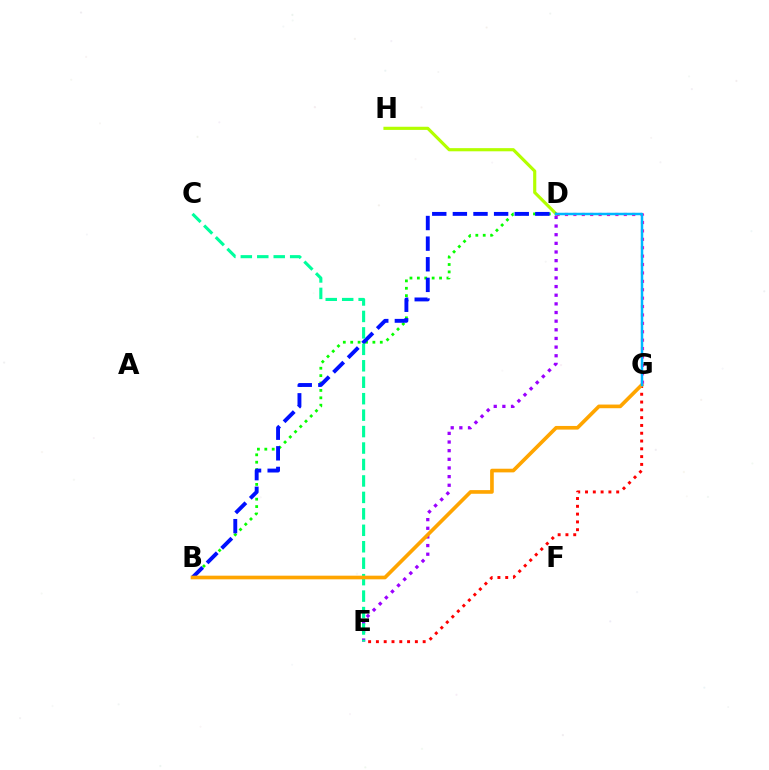{('D', 'E'): [{'color': '#9b00ff', 'line_style': 'dotted', 'thickness': 2.35}], ('D', 'H'): [{'color': '#b3ff00', 'line_style': 'solid', 'thickness': 2.27}], ('B', 'D'): [{'color': '#08ff00', 'line_style': 'dotted', 'thickness': 2.01}, {'color': '#0010ff', 'line_style': 'dashed', 'thickness': 2.8}], ('C', 'E'): [{'color': '#00ff9d', 'line_style': 'dashed', 'thickness': 2.23}], ('E', 'G'): [{'color': '#ff0000', 'line_style': 'dotted', 'thickness': 2.12}], ('D', 'G'): [{'color': '#ff00bd', 'line_style': 'dotted', 'thickness': 2.28}, {'color': '#00b5ff', 'line_style': 'solid', 'thickness': 1.79}], ('B', 'G'): [{'color': '#ffa500', 'line_style': 'solid', 'thickness': 2.63}]}